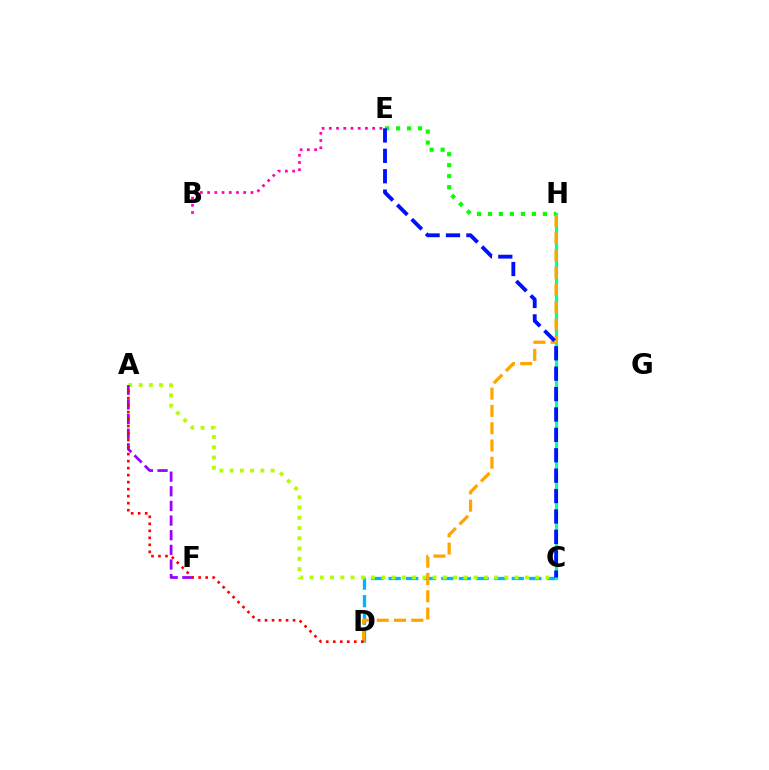{('C', 'D'): [{'color': '#00b5ff', 'line_style': 'dashed', 'thickness': 2.39}], ('C', 'H'): [{'color': '#00ff9d', 'line_style': 'solid', 'thickness': 2.3}], ('E', 'H'): [{'color': '#08ff00', 'line_style': 'dotted', 'thickness': 2.99}], ('A', 'C'): [{'color': '#b3ff00', 'line_style': 'dotted', 'thickness': 2.79}], ('D', 'H'): [{'color': '#ffa500', 'line_style': 'dashed', 'thickness': 2.35}], ('A', 'F'): [{'color': '#9b00ff', 'line_style': 'dashed', 'thickness': 1.99}], ('A', 'D'): [{'color': '#ff0000', 'line_style': 'dotted', 'thickness': 1.9}], ('B', 'E'): [{'color': '#ff00bd', 'line_style': 'dotted', 'thickness': 1.96}], ('C', 'E'): [{'color': '#0010ff', 'line_style': 'dashed', 'thickness': 2.77}]}